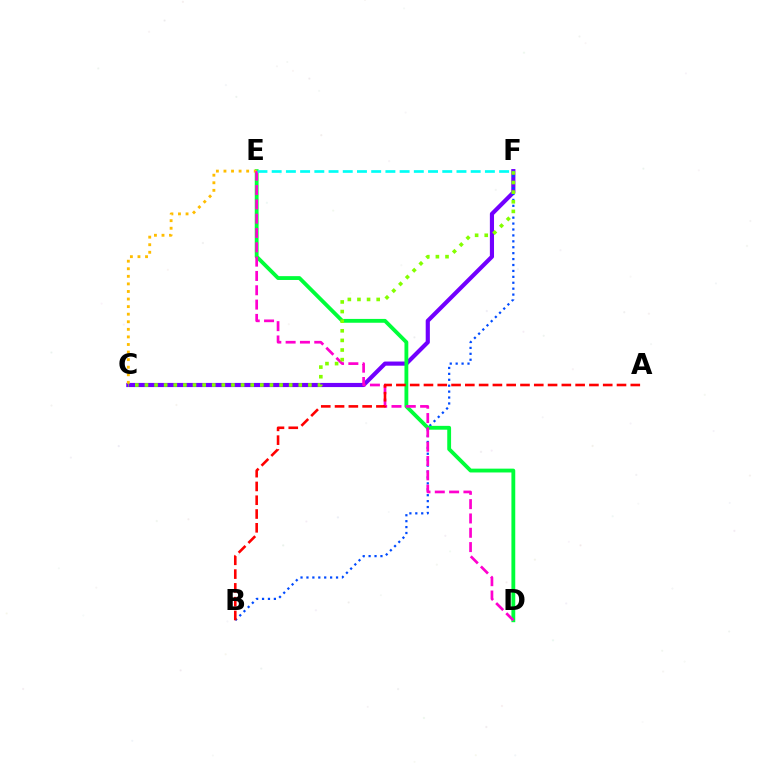{('C', 'F'): [{'color': '#7200ff', 'line_style': 'solid', 'thickness': 2.99}, {'color': '#84ff00', 'line_style': 'dotted', 'thickness': 2.61}], ('B', 'F'): [{'color': '#004bff', 'line_style': 'dotted', 'thickness': 1.61}], ('D', 'E'): [{'color': '#00ff39', 'line_style': 'solid', 'thickness': 2.76}, {'color': '#ff00cf', 'line_style': 'dashed', 'thickness': 1.95}], ('C', 'E'): [{'color': '#ffbd00', 'line_style': 'dotted', 'thickness': 2.06}], ('A', 'B'): [{'color': '#ff0000', 'line_style': 'dashed', 'thickness': 1.87}], ('E', 'F'): [{'color': '#00fff6', 'line_style': 'dashed', 'thickness': 1.93}]}